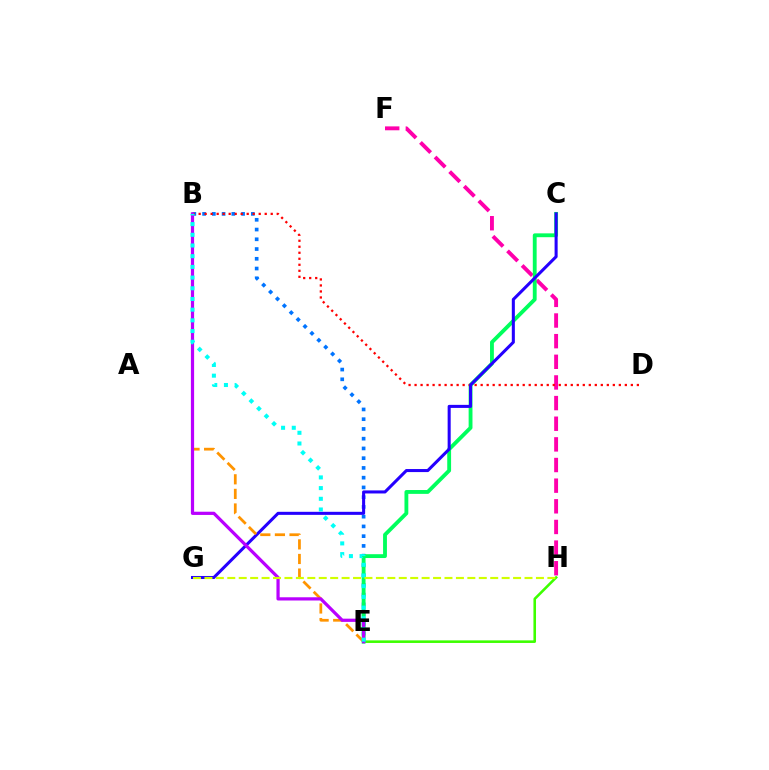{('F', 'H'): [{'color': '#ff00ac', 'line_style': 'dashed', 'thickness': 2.8}], ('B', 'E'): [{'color': '#0074ff', 'line_style': 'dotted', 'thickness': 2.65}, {'color': '#ff9400', 'line_style': 'dashed', 'thickness': 1.98}, {'color': '#b900ff', 'line_style': 'solid', 'thickness': 2.32}, {'color': '#00fff6', 'line_style': 'dotted', 'thickness': 2.91}], ('E', 'H'): [{'color': '#3dff00', 'line_style': 'solid', 'thickness': 1.86}], ('C', 'E'): [{'color': '#00ff5c', 'line_style': 'solid', 'thickness': 2.77}], ('B', 'D'): [{'color': '#ff0000', 'line_style': 'dotted', 'thickness': 1.63}], ('C', 'G'): [{'color': '#2500ff', 'line_style': 'solid', 'thickness': 2.19}], ('G', 'H'): [{'color': '#d1ff00', 'line_style': 'dashed', 'thickness': 1.55}]}